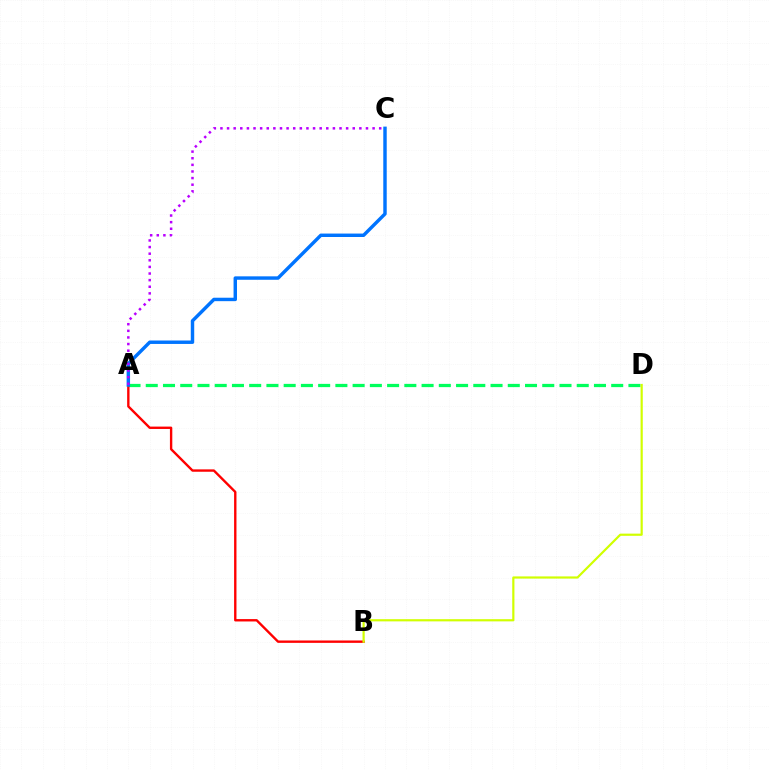{('A', 'D'): [{'color': '#00ff5c', 'line_style': 'dashed', 'thickness': 2.34}], ('A', 'B'): [{'color': '#ff0000', 'line_style': 'solid', 'thickness': 1.71}], ('A', 'C'): [{'color': '#0074ff', 'line_style': 'solid', 'thickness': 2.47}, {'color': '#b900ff', 'line_style': 'dotted', 'thickness': 1.8}], ('B', 'D'): [{'color': '#d1ff00', 'line_style': 'solid', 'thickness': 1.58}]}